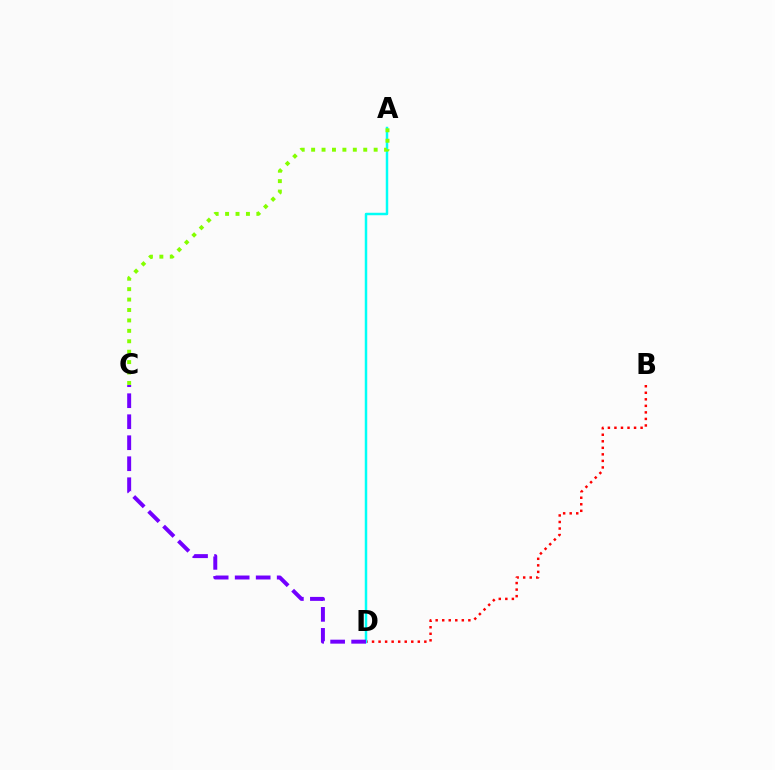{('B', 'D'): [{'color': '#ff0000', 'line_style': 'dotted', 'thickness': 1.78}], ('A', 'D'): [{'color': '#00fff6', 'line_style': 'solid', 'thickness': 1.78}], ('C', 'D'): [{'color': '#7200ff', 'line_style': 'dashed', 'thickness': 2.85}], ('A', 'C'): [{'color': '#84ff00', 'line_style': 'dotted', 'thickness': 2.83}]}